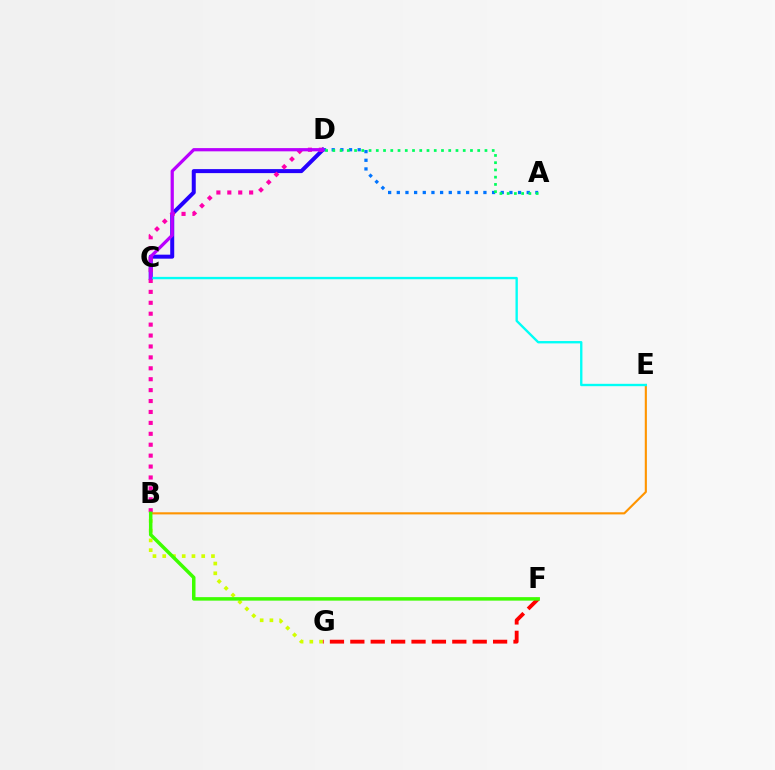{('C', 'D'): [{'color': '#2500ff', 'line_style': 'solid', 'thickness': 2.88}, {'color': '#b900ff', 'line_style': 'solid', 'thickness': 2.33}], ('A', 'D'): [{'color': '#0074ff', 'line_style': 'dotted', 'thickness': 2.35}, {'color': '#00ff5c', 'line_style': 'dotted', 'thickness': 1.97}], ('B', 'G'): [{'color': '#d1ff00', 'line_style': 'dotted', 'thickness': 2.65}], ('F', 'G'): [{'color': '#ff0000', 'line_style': 'dashed', 'thickness': 2.77}], ('B', 'E'): [{'color': '#ff9400', 'line_style': 'solid', 'thickness': 1.53}], ('B', 'D'): [{'color': '#ff00ac', 'line_style': 'dotted', 'thickness': 2.97}], ('B', 'F'): [{'color': '#3dff00', 'line_style': 'solid', 'thickness': 2.52}], ('C', 'E'): [{'color': '#00fff6', 'line_style': 'solid', 'thickness': 1.7}]}